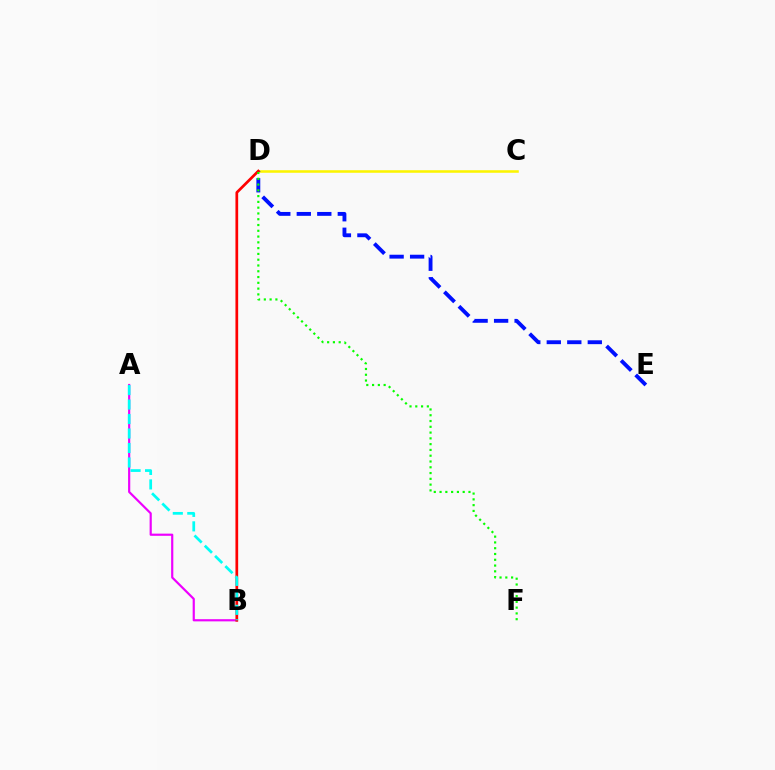{('C', 'D'): [{'color': '#fcf500', 'line_style': 'solid', 'thickness': 1.83}], ('A', 'B'): [{'color': '#ee00ff', 'line_style': 'solid', 'thickness': 1.57}, {'color': '#00fff6', 'line_style': 'dashed', 'thickness': 1.97}], ('D', 'E'): [{'color': '#0010ff', 'line_style': 'dashed', 'thickness': 2.79}], ('B', 'D'): [{'color': '#ff0000', 'line_style': 'solid', 'thickness': 1.96}], ('D', 'F'): [{'color': '#08ff00', 'line_style': 'dotted', 'thickness': 1.57}]}